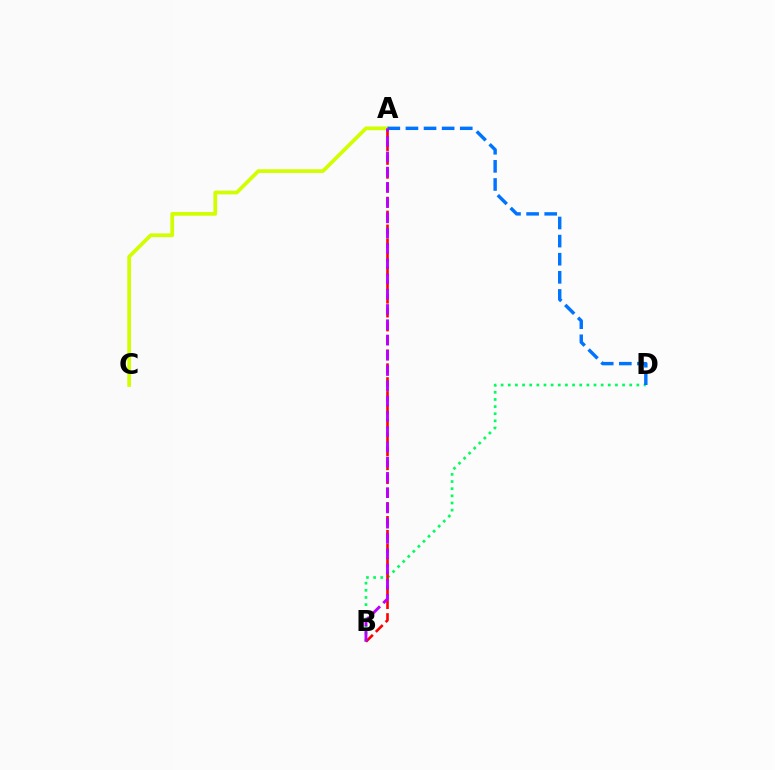{('B', 'D'): [{'color': '#00ff5c', 'line_style': 'dotted', 'thickness': 1.94}], ('A', 'B'): [{'color': '#ff0000', 'line_style': 'dashed', 'thickness': 1.89}, {'color': '#b900ff', 'line_style': 'dashed', 'thickness': 2.07}], ('A', 'C'): [{'color': '#d1ff00', 'line_style': 'solid', 'thickness': 2.68}], ('A', 'D'): [{'color': '#0074ff', 'line_style': 'dashed', 'thickness': 2.46}]}